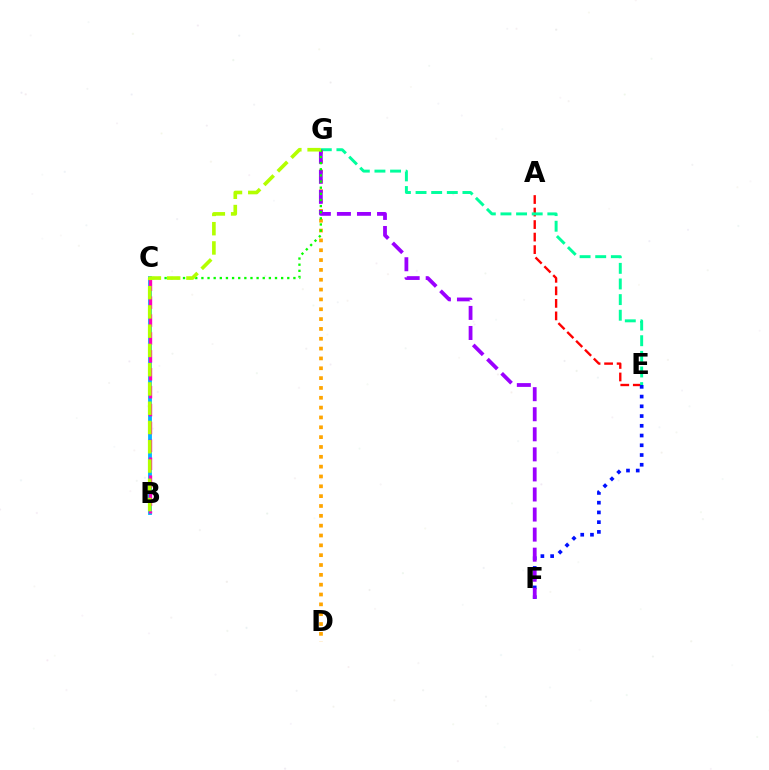{('A', 'E'): [{'color': '#ff0000', 'line_style': 'dashed', 'thickness': 1.7}], ('B', 'C'): [{'color': '#00b5ff', 'line_style': 'solid', 'thickness': 2.75}, {'color': '#ff00bd', 'line_style': 'dashed', 'thickness': 2.43}], ('E', 'F'): [{'color': '#0010ff', 'line_style': 'dotted', 'thickness': 2.65}], ('E', 'G'): [{'color': '#00ff9d', 'line_style': 'dashed', 'thickness': 2.12}], ('D', 'G'): [{'color': '#ffa500', 'line_style': 'dotted', 'thickness': 2.67}], ('F', 'G'): [{'color': '#9b00ff', 'line_style': 'dashed', 'thickness': 2.73}], ('C', 'G'): [{'color': '#08ff00', 'line_style': 'dotted', 'thickness': 1.67}], ('B', 'G'): [{'color': '#b3ff00', 'line_style': 'dashed', 'thickness': 2.62}]}